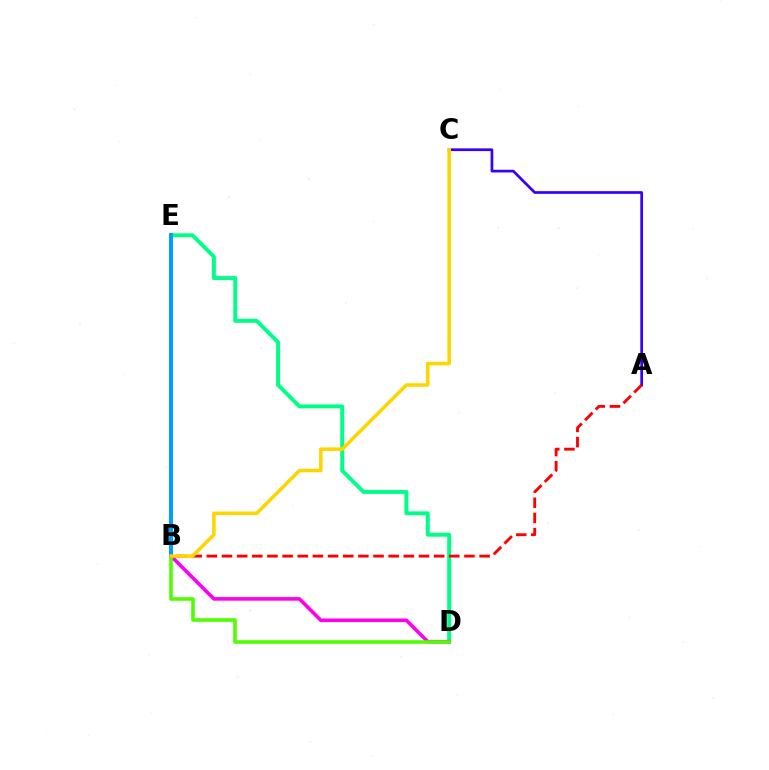{('D', 'E'): [{'color': '#00ff86', 'line_style': 'solid', 'thickness': 2.84}], ('A', 'C'): [{'color': '#3700ff', 'line_style': 'solid', 'thickness': 1.96}], ('B', 'D'): [{'color': '#ff00ed', 'line_style': 'solid', 'thickness': 2.59}, {'color': '#4fff00', 'line_style': 'solid', 'thickness': 2.59}], ('B', 'E'): [{'color': '#009eff', 'line_style': 'solid', 'thickness': 2.86}], ('A', 'B'): [{'color': '#ff0000', 'line_style': 'dashed', 'thickness': 2.06}], ('B', 'C'): [{'color': '#ffd500', 'line_style': 'solid', 'thickness': 2.56}]}